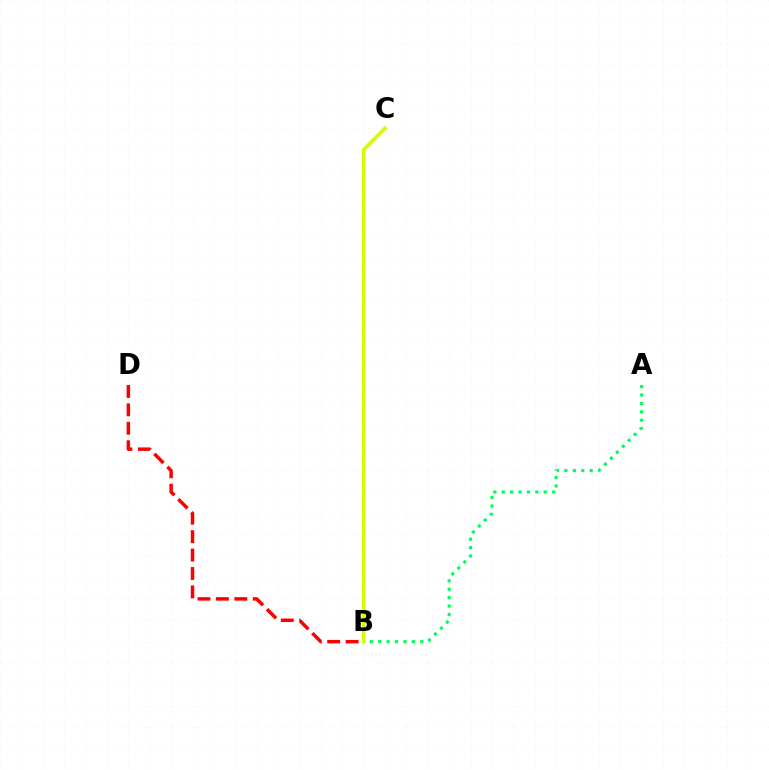{('A', 'B'): [{'color': '#00ff5c', 'line_style': 'dotted', 'thickness': 2.29}], ('B', 'C'): [{'color': '#b900ff', 'line_style': 'solid', 'thickness': 1.78}, {'color': '#0074ff', 'line_style': 'solid', 'thickness': 1.81}, {'color': '#d1ff00', 'line_style': 'solid', 'thickness': 2.45}], ('B', 'D'): [{'color': '#ff0000', 'line_style': 'dashed', 'thickness': 2.5}]}